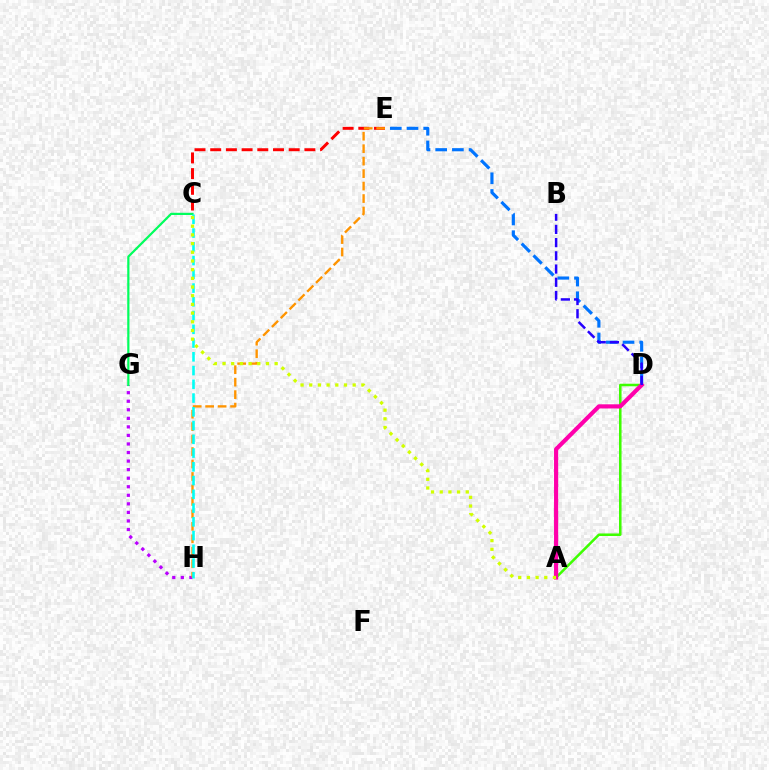{('D', 'E'): [{'color': '#0074ff', 'line_style': 'dashed', 'thickness': 2.27}], ('C', 'E'): [{'color': '#ff0000', 'line_style': 'dashed', 'thickness': 2.13}], ('G', 'H'): [{'color': '#b900ff', 'line_style': 'dotted', 'thickness': 2.32}], ('E', 'H'): [{'color': '#ff9400', 'line_style': 'dashed', 'thickness': 1.69}], ('A', 'D'): [{'color': '#3dff00', 'line_style': 'solid', 'thickness': 1.82}, {'color': '#ff00ac', 'line_style': 'solid', 'thickness': 3.0}], ('C', 'G'): [{'color': '#00ff5c', 'line_style': 'solid', 'thickness': 1.59}], ('C', 'H'): [{'color': '#00fff6', 'line_style': 'dashed', 'thickness': 1.87}], ('B', 'D'): [{'color': '#2500ff', 'line_style': 'dashed', 'thickness': 1.8}], ('A', 'C'): [{'color': '#d1ff00', 'line_style': 'dotted', 'thickness': 2.36}]}